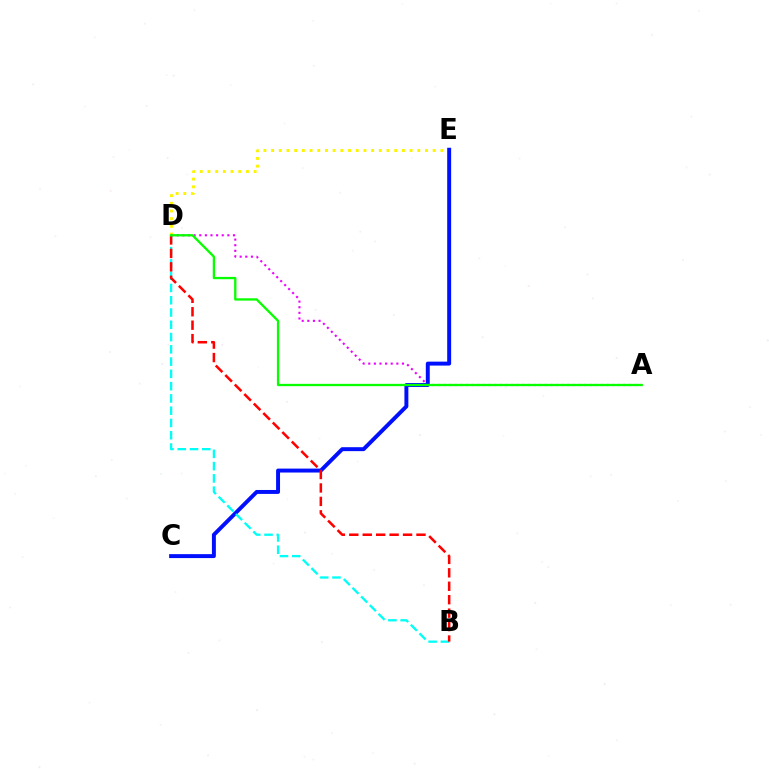{('D', 'E'): [{'color': '#fcf500', 'line_style': 'dotted', 'thickness': 2.09}], ('A', 'D'): [{'color': '#ee00ff', 'line_style': 'dotted', 'thickness': 1.53}, {'color': '#08ff00', 'line_style': 'solid', 'thickness': 1.67}], ('C', 'E'): [{'color': '#0010ff', 'line_style': 'solid', 'thickness': 2.84}], ('B', 'D'): [{'color': '#00fff6', 'line_style': 'dashed', 'thickness': 1.67}, {'color': '#ff0000', 'line_style': 'dashed', 'thickness': 1.83}]}